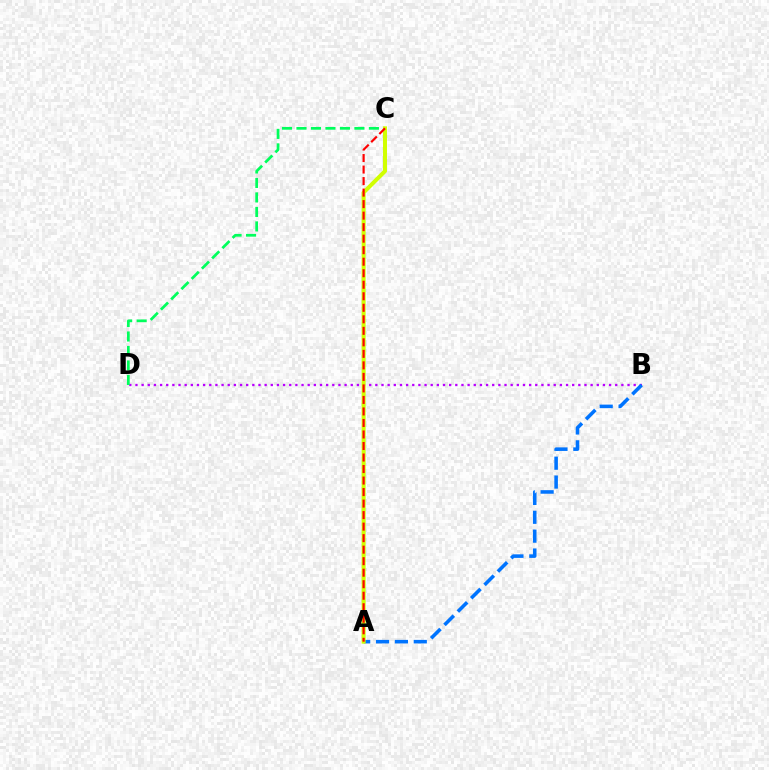{('B', 'D'): [{'color': '#b900ff', 'line_style': 'dotted', 'thickness': 1.67}], ('C', 'D'): [{'color': '#00ff5c', 'line_style': 'dashed', 'thickness': 1.97}], ('A', 'B'): [{'color': '#0074ff', 'line_style': 'dashed', 'thickness': 2.56}], ('A', 'C'): [{'color': '#d1ff00', 'line_style': 'solid', 'thickness': 2.89}, {'color': '#ff0000', 'line_style': 'dashed', 'thickness': 1.56}]}